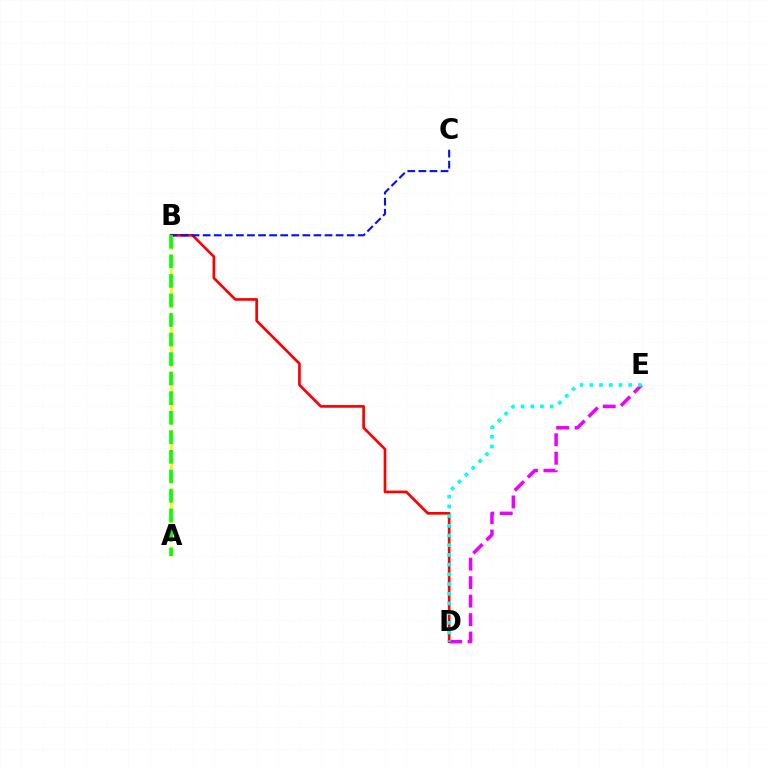{('B', 'D'): [{'color': '#ff0000', 'line_style': 'solid', 'thickness': 1.93}], ('A', 'B'): [{'color': '#fcf500', 'line_style': 'dashed', 'thickness': 1.98}, {'color': '#08ff00', 'line_style': 'dashed', 'thickness': 2.66}], ('B', 'C'): [{'color': '#0010ff', 'line_style': 'dashed', 'thickness': 1.51}], ('D', 'E'): [{'color': '#ee00ff', 'line_style': 'dashed', 'thickness': 2.51}, {'color': '#00fff6', 'line_style': 'dotted', 'thickness': 2.64}]}